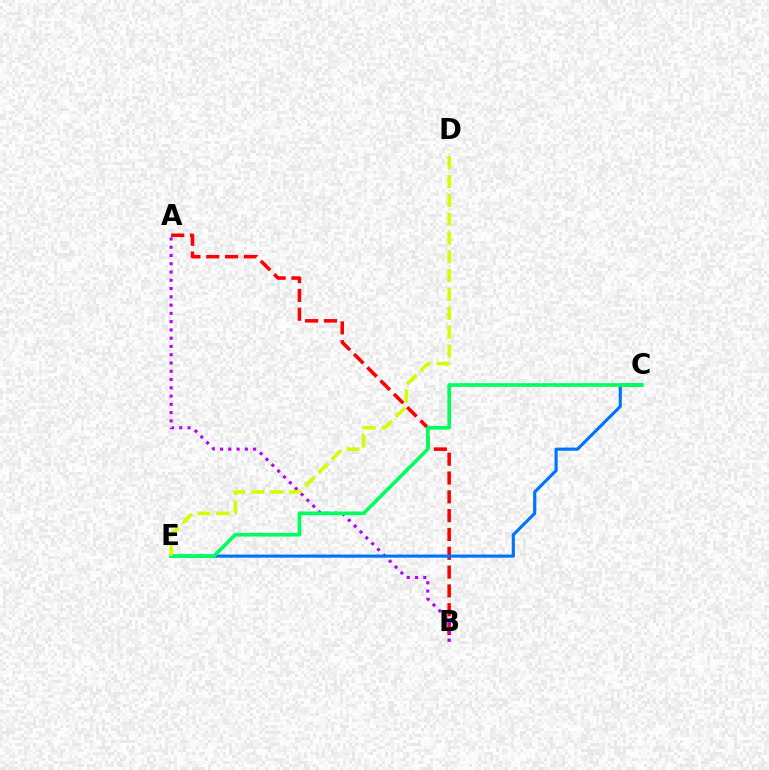{('A', 'B'): [{'color': '#ff0000', 'line_style': 'dashed', 'thickness': 2.56}, {'color': '#b900ff', 'line_style': 'dotted', 'thickness': 2.25}], ('C', 'E'): [{'color': '#0074ff', 'line_style': 'solid', 'thickness': 2.27}, {'color': '#00ff5c', 'line_style': 'solid', 'thickness': 2.63}], ('D', 'E'): [{'color': '#d1ff00', 'line_style': 'dashed', 'thickness': 2.56}]}